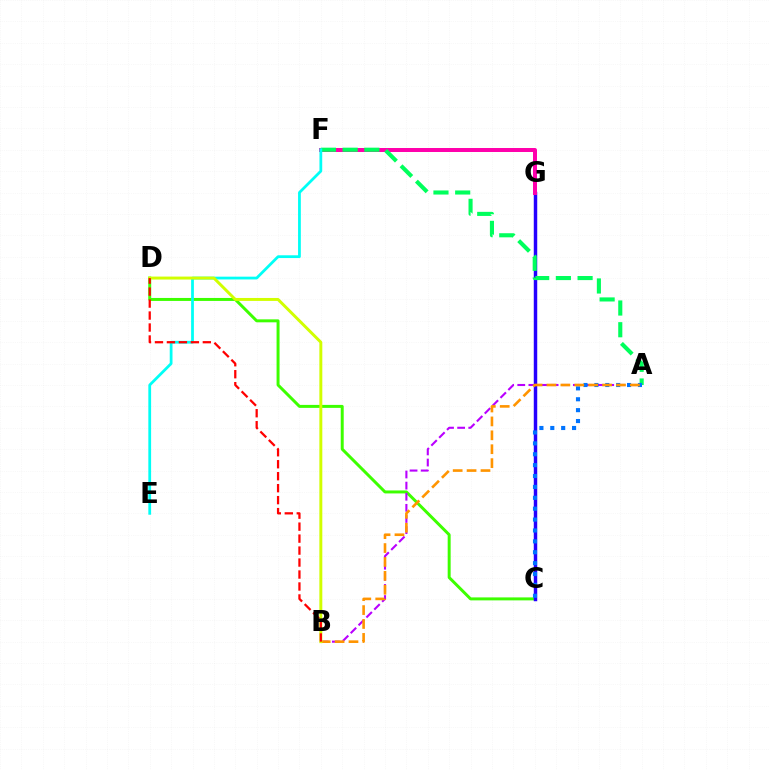{('C', 'D'): [{'color': '#3dff00', 'line_style': 'solid', 'thickness': 2.14}], ('C', 'G'): [{'color': '#2500ff', 'line_style': 'solid', 'thickness': 2.49}], ('F', 'G'): [{'color': '#ff00ac', 'line_style': 'solid', 'thickness': 2.87}], ('A', 'B'): [{'color': '#b900ff', 'line_style': 'dashed', 'thickness': 1.51}, {'color': '#ff9400', 'line_style': 'dashed', 'thickness': 1.89}], ('A', 'F'): [{'color': '#00ff5c', 'line_style': 'dashed', 'thickness': 2.95}], ('A', 'C'): [{'color': '#0074ff', 'line_style': 'dotted', 'thickness': 2.96}], ('E', 'F'): [{'color': '#00fff6', 'line_style': 'solid', 'thickness': 2.0}], ('B', 'D'): [{'color': '#d1ff00', 'line_style': 'solid', 'thickness': 2.13}, {'color': '#ff0000', 'line_style': 'dashed', 'thickness': 1.63}]}